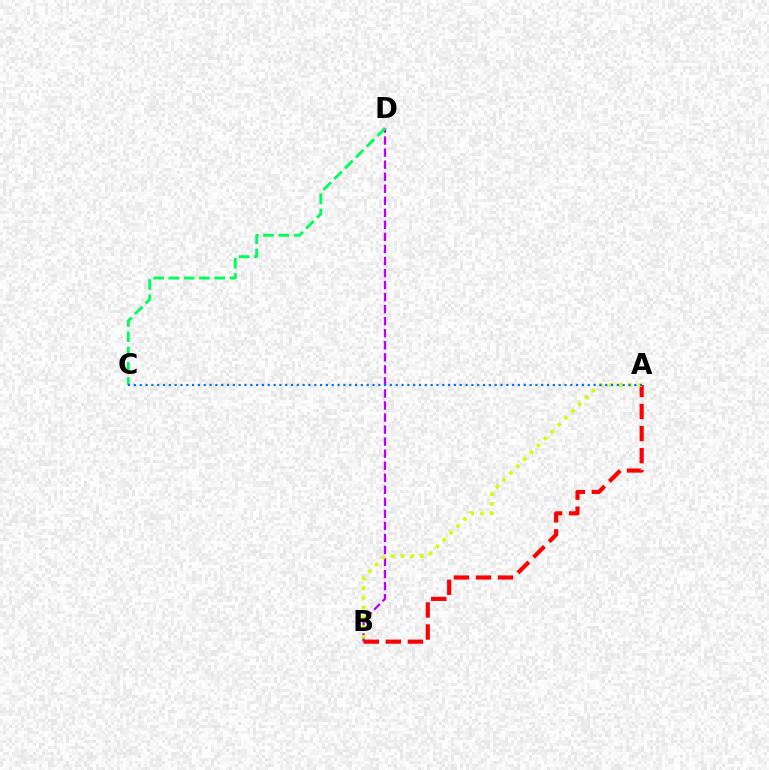{('B', 'D'): [{'color': '#b900ff', 'line_style': 'dashed', 'thickness': 1.64}], ('A', 'B'): [{'color': '#ff0000', 'line_style': 'dashed', 'thickness': 2.99}, {'color': '#d1ff00', 'line_style': 'dotted', 'thickness': 2.64}], ('C', 'D'): [{'color': '#00ff5c', 'line_style': 'dashed', 'thickness': 2.07}], ('A', 'C'): [{'color': '#0074ff', 'line_style': 'dotted', 'thickness': 1.58}]}